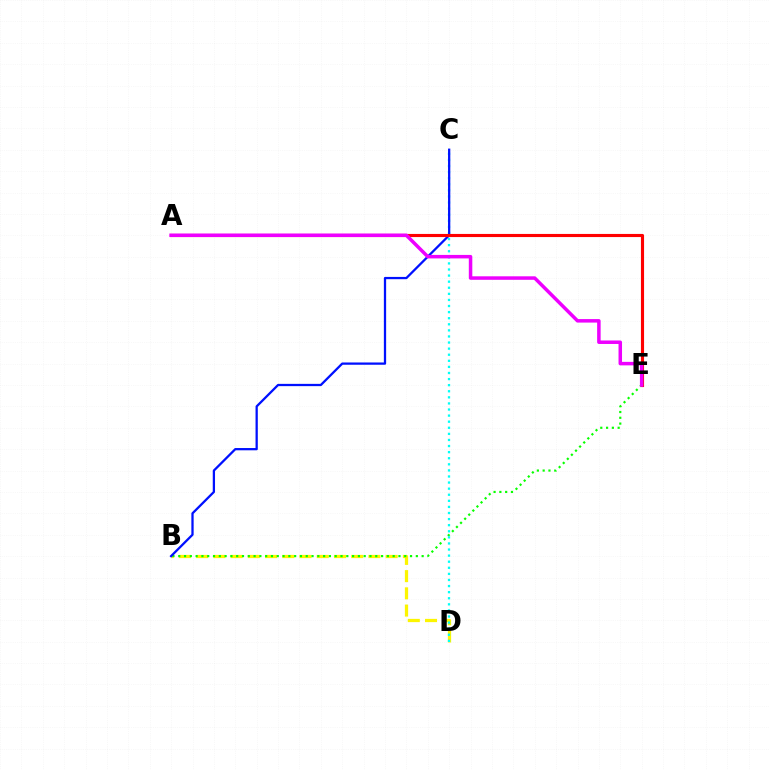{('B', 'D'): [{'color': '#fcf500', 'line_style': 'dashed', 'thickness': 2.34}], ('B', 'E'): [{'color': '#08ff00', 'line_style': 'dotted', 'thickness': 1.57}], ('C', 'D'): [{'color': '#00fff6', 'line_style': 'dotted', 'thickness': 1.65}], ('B', 'C'): [{'color': '#0010ff', 'line_style': 'solid', 'thickness': 1.64}], ('A', 'E'): [{'color': '#ff0000', 'line_style': 'solid', 'thickness': 2.25}, {'color': '#ee00ff', 'line_style': 'solid', 'thickness': 2.52}]}